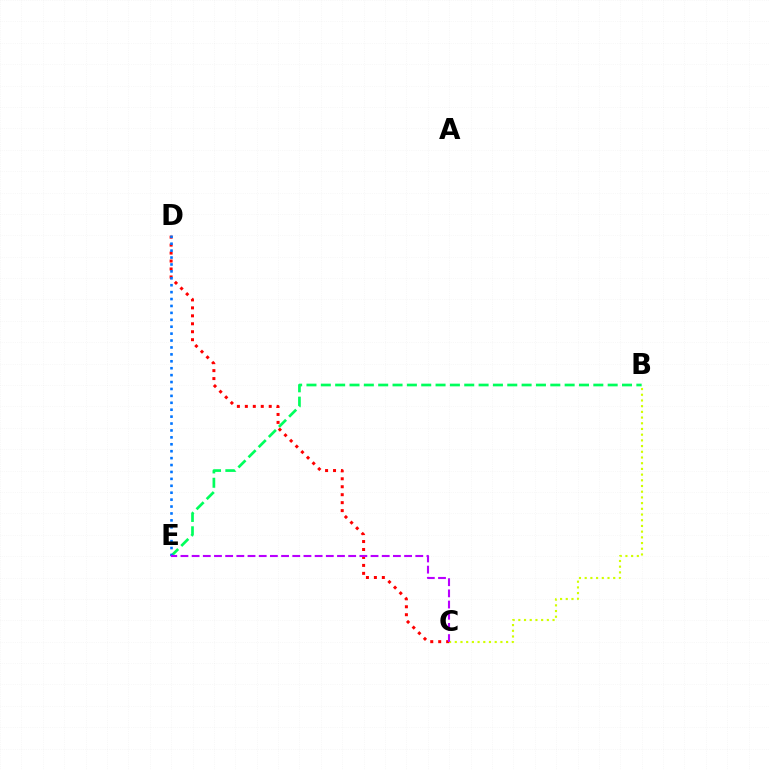{('C', 'D'): [{'color': '#ff0000', 'line_style': 'dotted', 'thickness': 2.16}], ('B', 'E'): [{'color': '#00ff5c', 'line_style': 'dashed', 'thickness': 1.95}], ('B', 'C'): [{'color': '#d1ff00', 'line_style': 'dotted', 'thickness': 1.55}], ('D', 'E'): [{'color': '#0074ff', 'line_style': 'dotted', 'thickness': 1.88}], ('C', 'E'): [{'color': '#b900ff', 'line_style': 'dashed', 'thickness': 1.52}]}